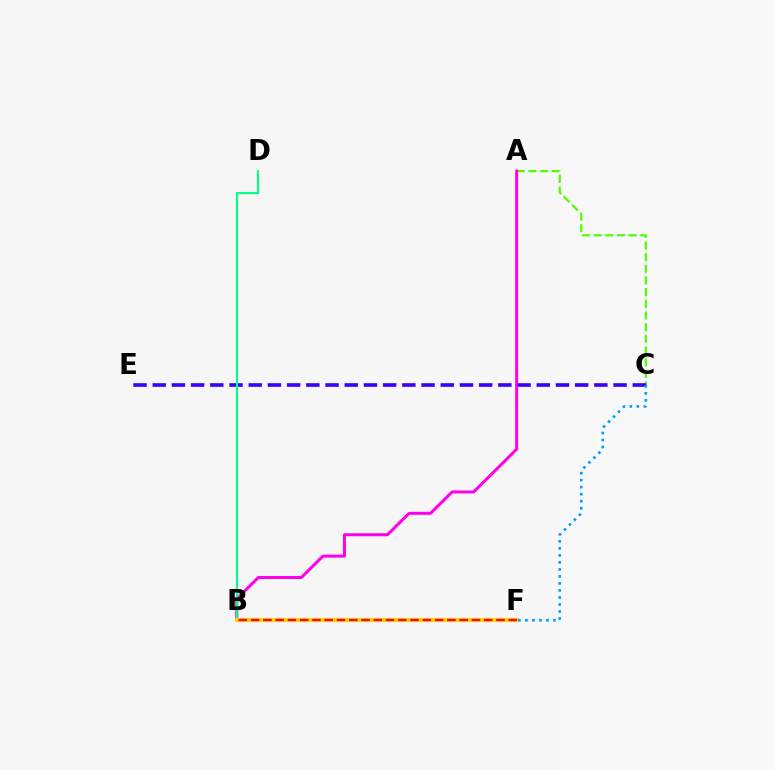{('A', 'C'): [{'color': '#4fff00', 'line_style': 'dashed', 'thickness': 1.59}], ('A', 'B'): [{'color': '#ff00ed', 'line_style': 'solid', 'thickness': 2.17}], ('C', 'E'): [{'color': '#3700ff', 'line_style': 'dashed', 'thickness': 2.61}], ('B', 'D'): [{'color': '#00ff86', 'line_style': 'solid', 'thickness': 1.52}], ('B', 'F'): [{'color': '#ffd500', 'line_style': 'solid', 'thickness': 2.99}, {'color': '#ff0000', 'line_style': 'dashed', 'thickness': 1.67}], ('C', 'F'): [{'color': '#009eff', 'line_style': 'dotted', 'thickness': 1.91}]}